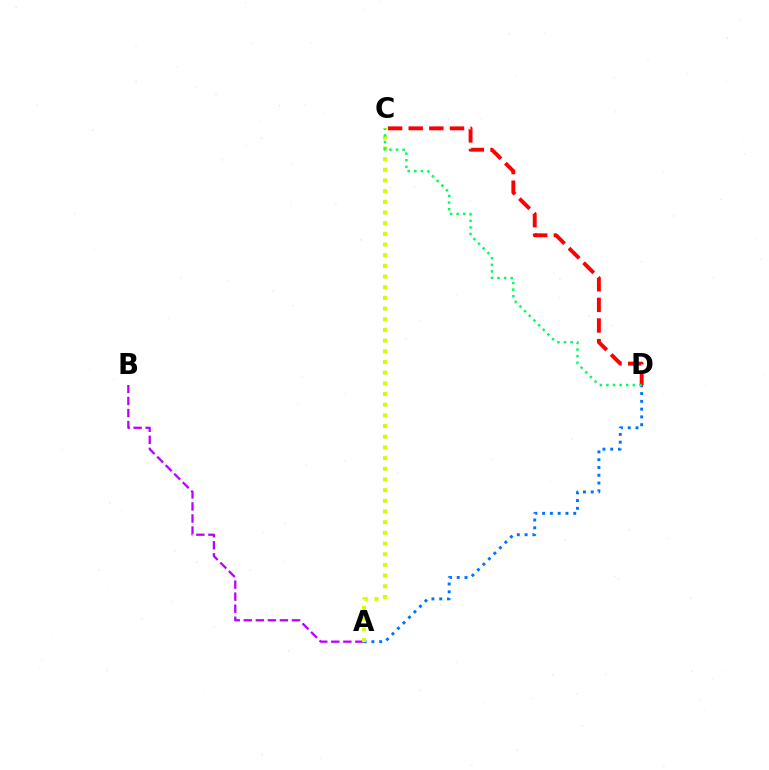{('A', 'B'): [{'color': '#b900ff', 'line_style': 'dashed', 'thickness': 1.64}], ('A', 'D'): [{'color': '#0074ff', 'line_style': 'dotted', 'thickness': 2.11}], ('C', 'D'): [{'color': '#ff0000', 'line_style': 'dashed', 'thickness': 2.8}, {'color': '#00ff5c', 'line_style': 'dotted', 'thickness': 1.79}], ('A', 'C'): [{'color': '#d1ff00', 'line_style': 'dotted', 'thickness': 2.9}]}